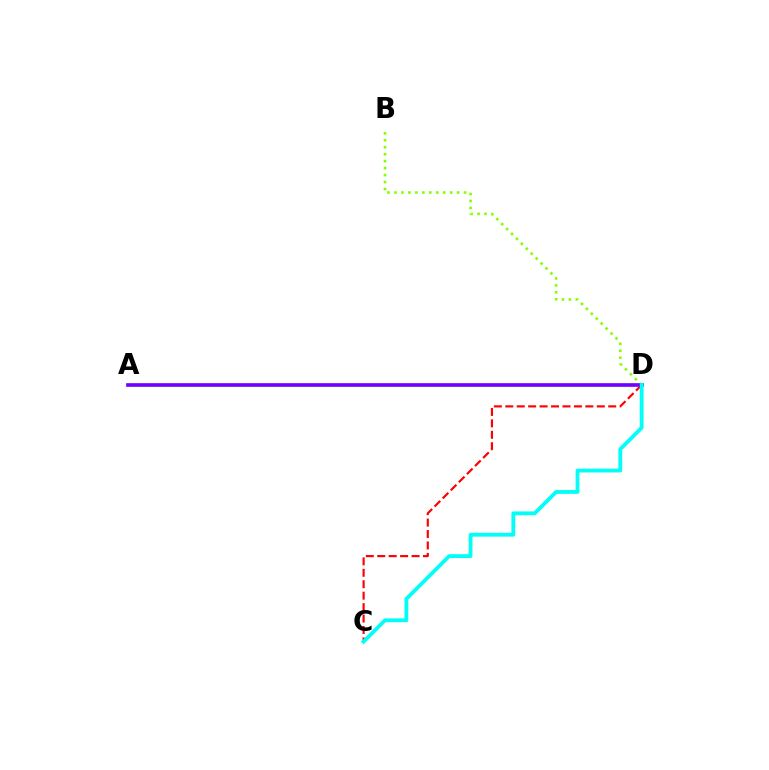{('B', 'D'): [{'color': '#84ff00', 'line_style': 'dotted', 'thickness': 1.89}], ('C', 'D'): [{'color': '#ff0000', 'line_style': 'dashed', 'thickness': 1.55}, {'color': '#00fff6', 'line_style': 'solid', 'thickness': 2.74}], ('A', 'D'): [{'color': '#7200ff', 'line_style': 'solid', 'thickness': 2.64}]}